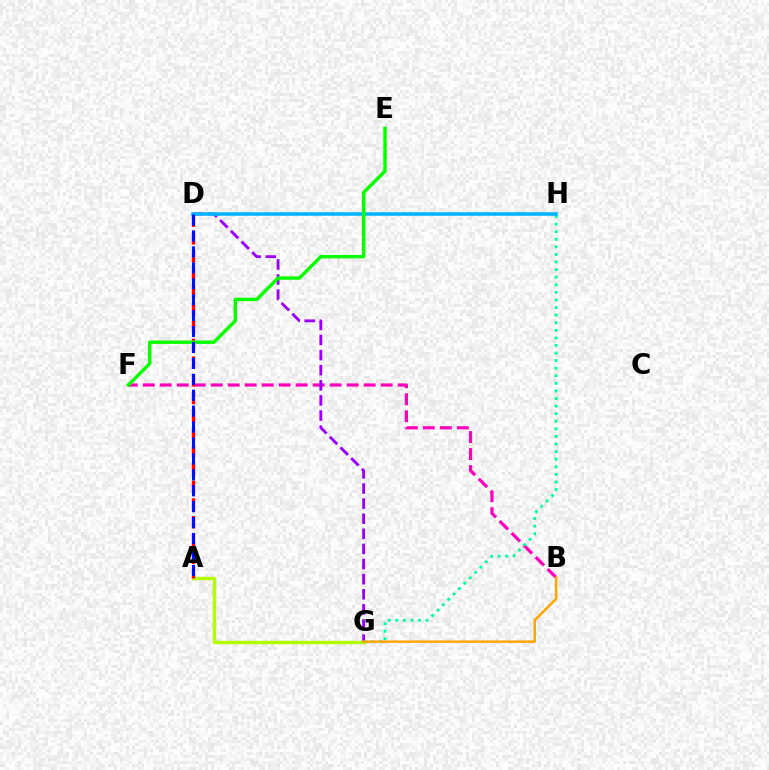{('A', 'G'): [{'color': '#b3ff00', 'line_style': 'solid', 'thickness': 2.47}], ('B', 'F'): [{'color': '#ff00bd', 'line_style': 'dashed', 'thickness': 2.31}], ('D', 'G'): [{'color': '#9b00ff', 'line_style': 'dashed', 'thickness': 2.05}], ('G', 'H'): [{'color': '#00ff9d', 'line_style': 'dotted', 'thickness': 2.06}], ('A', 'D'): [{'color': '#ff0000', 'line_style': 'dashed', 'thickness': 2.41}, {'color': '#0010ff', 'line_style': 'dashed', 'thickness': 2.16}], ('D', 'H'): [{'color': '#00b5ff', 'line_style': 'solid', 'thickness': 2.55}], ('B', 'G'): [{'color': '#ffa500', 'line_style': 'solid', 'thickness': 1.83}], ('E', 'F'): [{'color': '#08ff00', 'line_style': 'solid', 'thickness': 2.47}]}